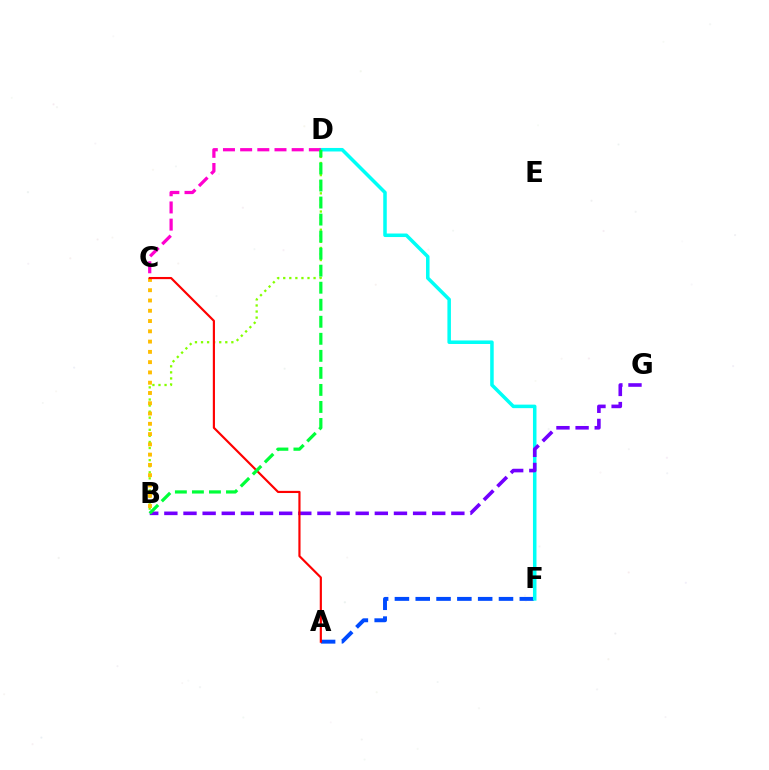{('A', 'F'): [{'color': '#004bff', 'line_style': 'dashed', 'thickness': 2.83}], ('D', 'F'): [{'color': '#00fff6', 'line_style': 'solid', 'thickness': 2.54}], ('B', 'G'): [{'color': '#7200ff', 'line_style': 'dashed', 'thickness': 2.6}], ('B', 'D'): [{'color': '#84ff00', 'line_style': 'dotted', 'thickness': 1.65}, {'color': '#00ff39', 'line_style': 'dashed', 'thickness': 2.31}], ('B', 'C'): [{'color': '#ffbd00', 'line_style': 'dotted', 'thickness': 2.79}], ('C', 'D'): [{'color': '#ff00cf', 'line_style': 'dashed', 'thickness': 2.33}], ('A', 'C'): [{'color': '#ff0000', 'line_style': 'solid', 'thickness': 1.56}]}